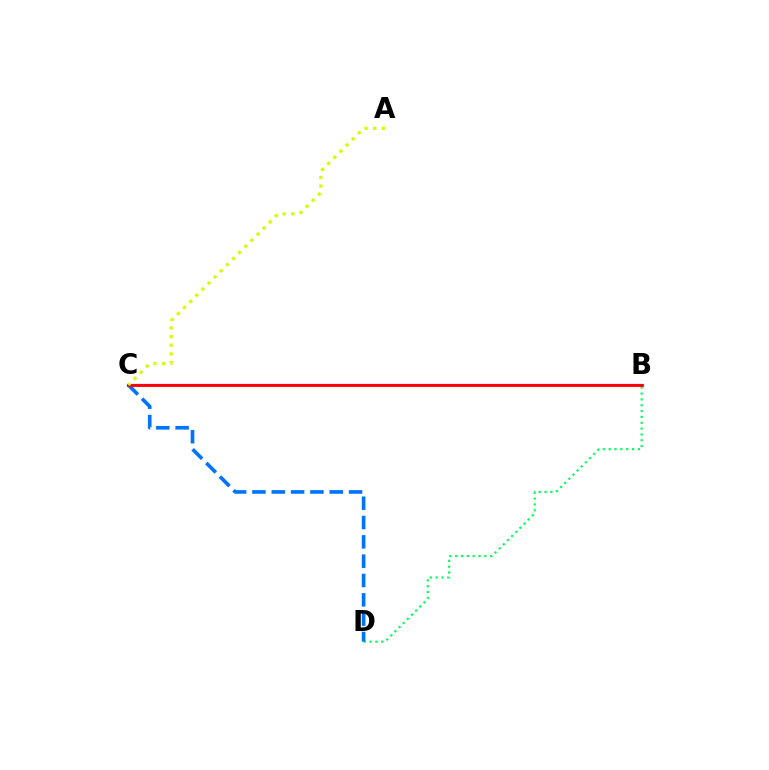{('B', 'D'): [{'color': '#00ff5c', 'line_style': 'dotted', 'thickness': 1.59}], ('B', 'C'): [{'color': '#b900ff', 'line_style': 'solid', 'thickness': 1.59}, {'color': '#ff0000', 'line_style': 'solid', 'thickness': 2.06}], ('C', 'D'): [{'color': '#0074ff', 'line_style': 'dashed', 'thickness': 2.62}], ('A', 'C'): [{'color': '#d1ff00', 'line_style': 'dotted', 'thickness': 2.35}]}